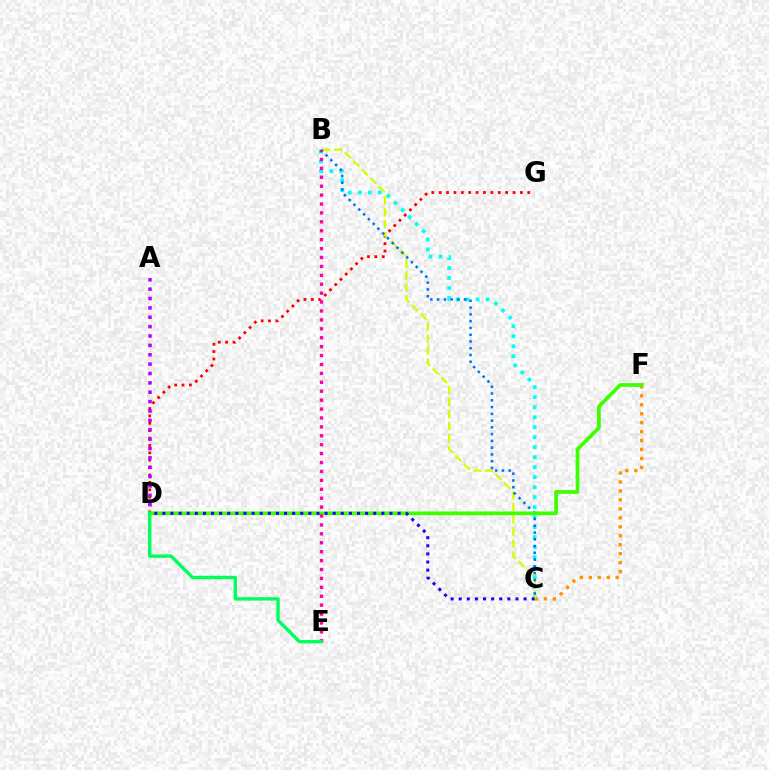{('D', 'G'): [{'color': '#ff0000', 'line_style': 'dotted', 'thickness': 2.01}], ('C', 'F'): [{'color': '#ff9400', 'line_style': 'dotted', 'thickness': 2.44}], ('A', 'D'): [{'color': '#b900ff', 'line_style': 'dotted', 'thickness': 2.55}], ('B', 'C'): [{'color': '#00fff6', 'line_style': 'dotted', 'thickness': 2.71}, {'color': '#d1ff00', 'line_style': 'dashed', 'thickness': 1.63}, {'color': '#0074ff', 'line_style': 'dotted', 'thickness': 1.84}], ('D', 'F'): [{'color': '#3dff00', 'line_style': 'solid', 'thickness': 2.68}], ('B', 'E'): [{'color': '#ff00ac', 'line_style': 'dotted', 'thickness': 2.42}], ('D', 'E'): [{'color': '#00ff5c', 'line_style': 'solid', 'thickness': 2.45}], ('C', 'D'): [{'color': '#2500ff', 'line_style': 'dotted', 'thickness': 2.2}]}